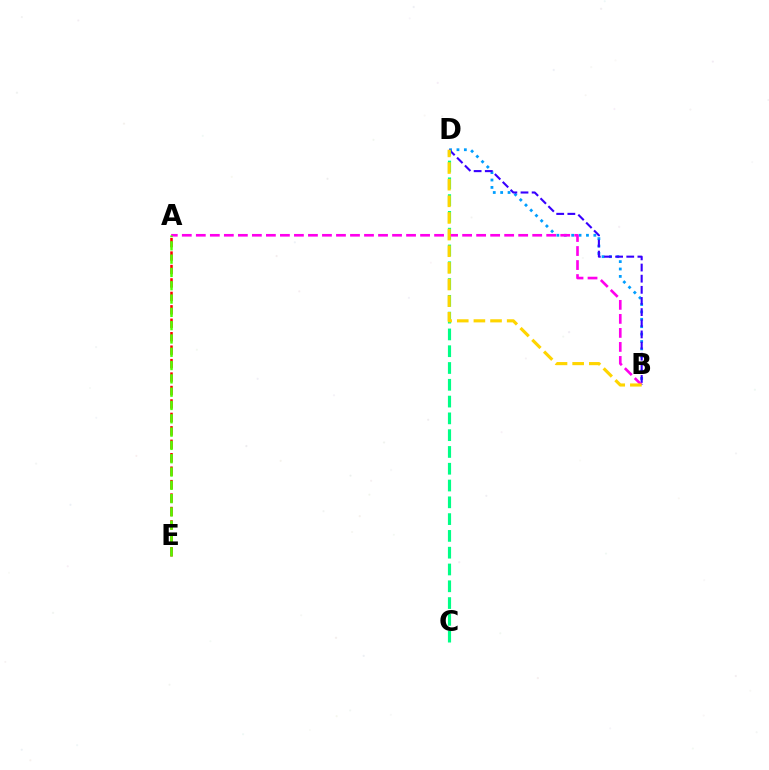{('A', 'E'): [{'color': '#ff0000', 'line_style': 'dashed', 'thickness': 1.83}, {'color': '#4fff00', 'line_style': 'dashed', 'thickness': 1.81}], ('B', 'D'): [{'color': '#009eff', 'line_style': 'dotted', 'thickness': 2.01}, {'color': '#3700ff', 'line_style': 'dashed', 'thickness': 1.51}, {'color': '#ffd500', 'line_style': 'dashed', 'thickness': 2.26}], ('C', 'D'): [{'color': '#00ff86', 'line_style': 'dashed', 'thickness': 2.28}], ('A', 'B'): [{'color': '#ff00ed', 'line_style': 'dashed', 'thickness': 1.9}]}